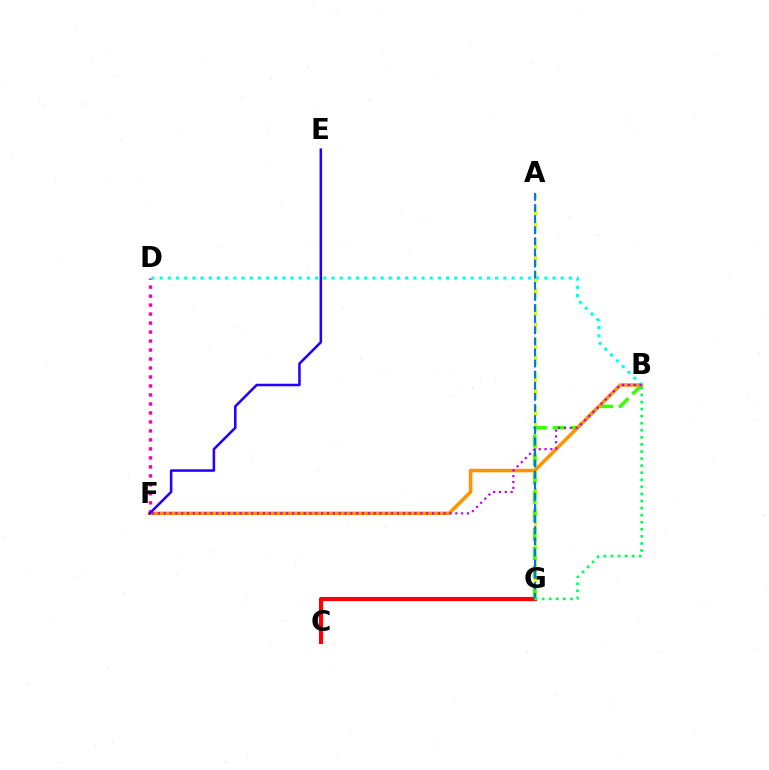{('C', 'G'): [{'color': '#ff0000', 'line_style': 'solid', 'thickness': 2.98}], ('D', 'F'): [{'color': '#ff00ac', 'line_style': 'dotted', 'thickness': 2.44}], ('A', 'G'): [{'color': '#d1ff00', 'line_style': 'dashed', 'thickness': 2.26}, {'color': '#0074ff', 'line_style': 'dashed', 'thickness': 1.51}], ('B', 'G'): [{'color': '#3dff00', 'line_style': 'dashed', 'thickness': 2.55}, {'color': '#00ff5c', 'line_style': 'dotted', 'thickness': 1.92}], ('B', 'F'): [{'color': '#ff9400', 'line_style': 'solid', 'thickness': 2.55}, {'color': '#b900ff', 'line_style': 'dotted', 'thickness': 1.58}], ('B', 'D'): [{'color': '#00fff6', 'line_style': 'dotted', 'thickness': 2.22}], ('E', 'F'): [{'color': '#2500ff', 'line_style': 'solid', 'thickness': 1.83}]}